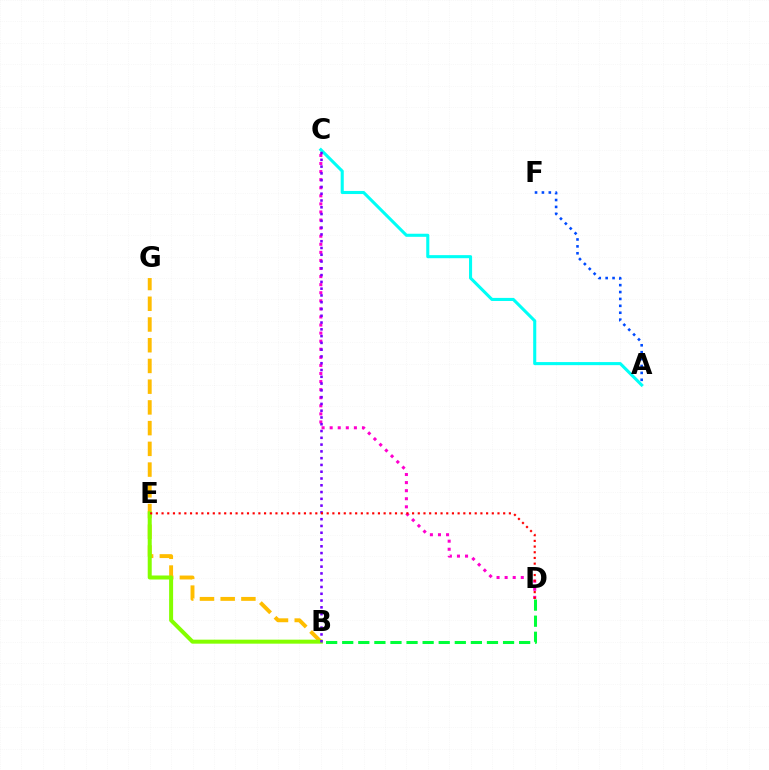{('B', 'D'): [{'color': '#00ff39', 'line_style': 'dashed', 'thickness': 2.18}], ('C', 'D'): [{'color': '#ff00cf', 'line_style': 'dotted', 'thickness': 2.19}], ('B', 'G'): [{'color': '#ffbd00', 'line_style': 'dashed', 'thickness': 2.82}], ('A', 'C'): [{'color': '#00fff6', 'line_style': 'solid', 'thickness': 2.22}], ('B', 'E'): [{'color': '#84ff00', 'line_style': 'solid', 'thickness': 2.88}], ('B', 'C'): [{'color': '#7200ff', 'line_style': 'dotted', 'thickness': 1.84}], ('A', 'F'): [{'color': '#004bff', 'line_style': 'dotted', 'thickness': 1.88}], ('D', 'E'): [{'color': '#ff0000', 'line_style': 'dotted', 'thickness': 1.55}]}